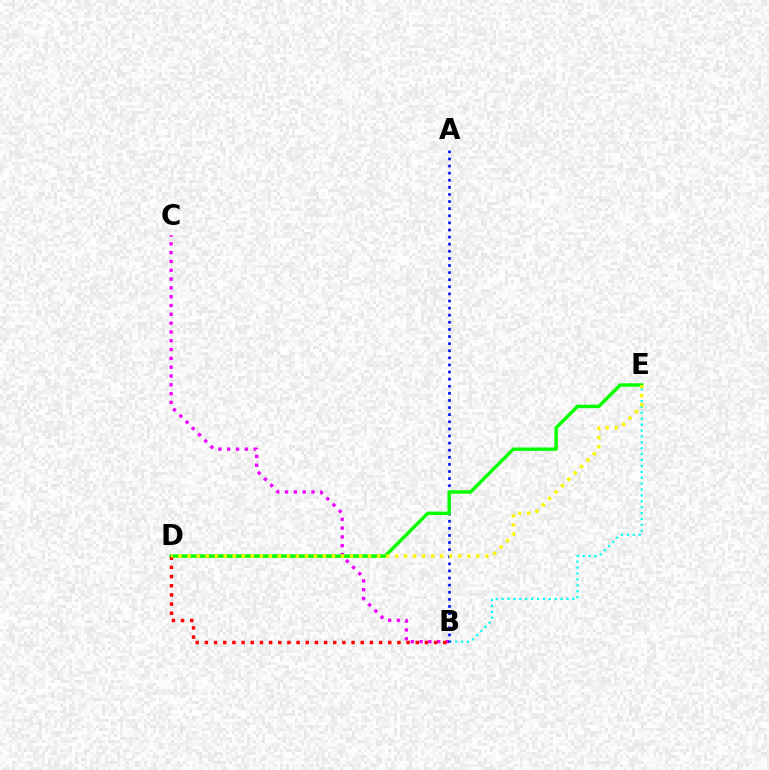{('B', 'E'): [{'color': '#00fff6', 'line_style': 'dotted', 'thickness': 1.6}], ('B', 'C'): [{'color': '#ee00ff', 'line_style': 'dotted', 'thickness': 2.39}], ('A', 'B'): [{'color': '#0010ff', 'line_style': 'dotted', 'thickness': 1.93}], ('D', 'E'): [{'color': '#08ff00', 'line_style': 'solid', 'thickness': 2.46}, {'color': '#fcf500', 'line_style': 'dotted', 'thickness': 2.45}], ('B', 'D'): [{'color': '#ff0000', 'line_style': 'dotted', 'thickness': 2.49}]}